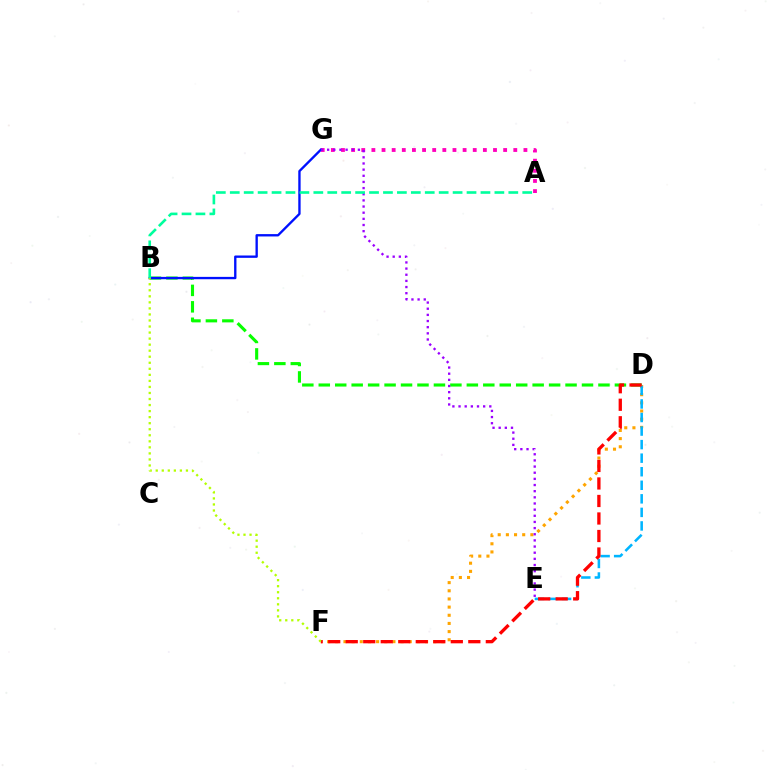{('A', 'G'): [{'color': '#ff00bd', 'line_style': 'dotted', 'thickness': 2.75}], ('B', 'D'): [{'color': '#08ff00', 'line_style': 'dashed', 'thickness': 2.23}], ('D', 'F'): [{'color': '#ffa500', 'line_style': 'dotted', 'thickness': 2.22}, {'color': '#ff0000', 'line_style': 'dashed', 'thickness': 2.38}], ('D', 'E'): [{'color': '#00b5ff', 'line_style': 'dashed', 'thickness': 1.84}], ('B', 'G'): [{'color': '#0010ff', 'line_style': 'solid', 'thickness': 1.69}], ('E', 'G'): [{'color': '#9b00ff', 'line_style': 'dotted', 'thickness': 1.67}], ('B', 'F'): [{'color': '#b3ff00', 'line_style': 'dotted', 'thickness': 1.64}], ('A', 'B'): [{'color': '#00ff9d', 'line_style': 'dashed', 'thickness': 1.89}]}